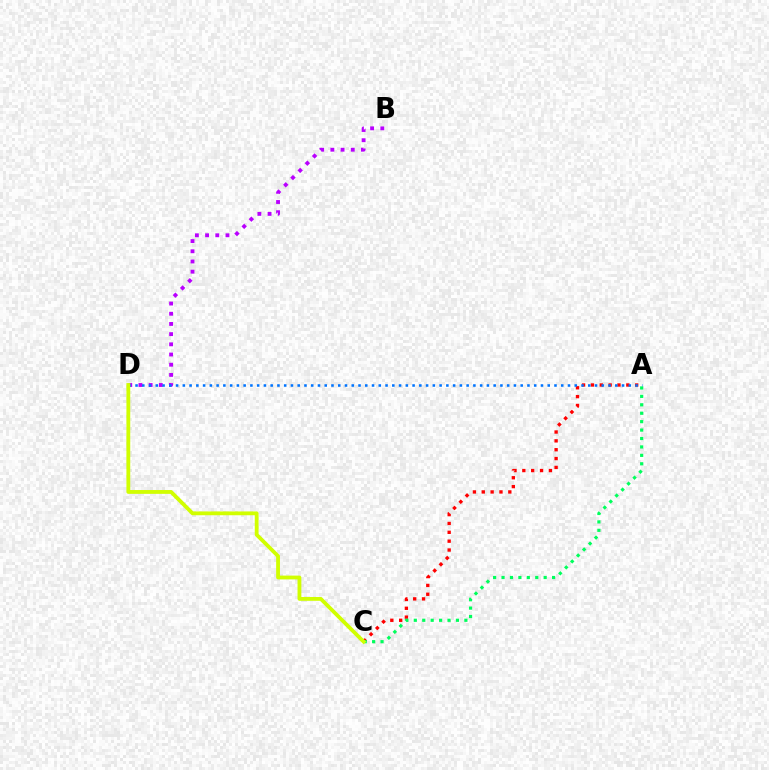{('B', 'D'): [{'color': '#b900ff', 'line_style': 'dotted', 'thickness': 2.77}], ('A', 'C'): [{'color': '#ff0000', 'line_style': 'dotted', 'thickness': 2.4}, {'color': '#00ff5c', 'line_style': 'dotted', 'thickness': 2.29}], ('A', 'D'): [{'color': '#0074ff', 'line_style': 'dotted', 'thickness': 1.84}], ('C', 'D'): [{'color': '#d1ff00', 'line_style': 'solid', 'thickness': 2.75}]}